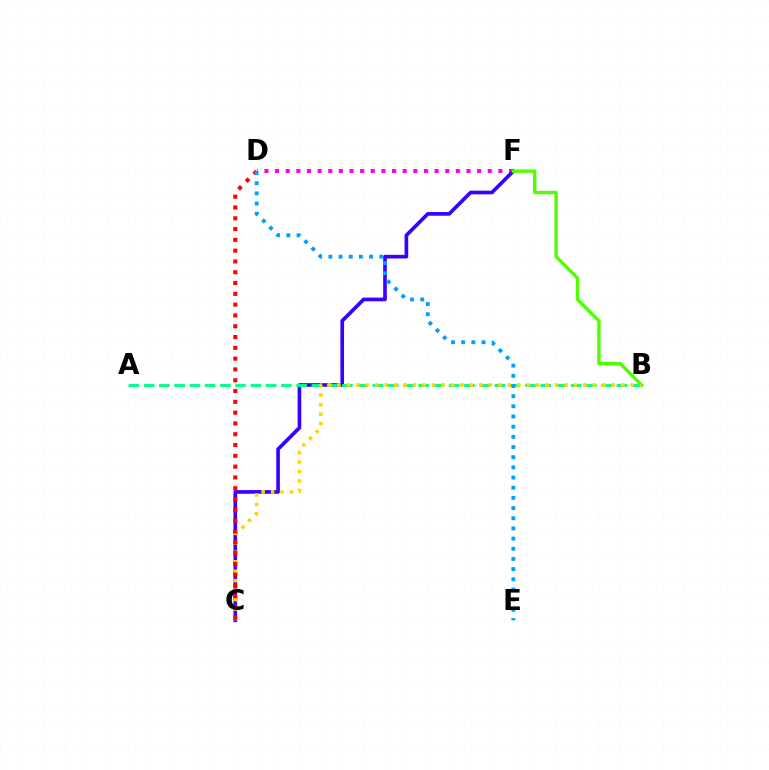{('D', 'F'): [{'color': '#ff00ed', 'line_style': 'dotted', 'thickness': 2.89}], ('C', 'F'): [{'color': '#3700ff', 'line_style': 'solid', 'thickness': 2.64}], ('B', 'F'): [{'color': '#4fff00', 'line_style': 'solid', 'thickness': 2.42}], ('A', 'B'): [{'color': '#00ff86', 'line_style': 'dashed', 'thickness': 2.07}], ('B', 'C'): [{'color': '#ffd500', 'line_style': 'dotted', 'thickness': 2.57}], ('C', 'D'): [{'color': '#ff0000', 'line_style': 'dotted', 'thickness': 2.93}], ('D', 'E'): [{'color': '#009eff', 'line_style': 'dotted', 'thickness': 2.76}]}